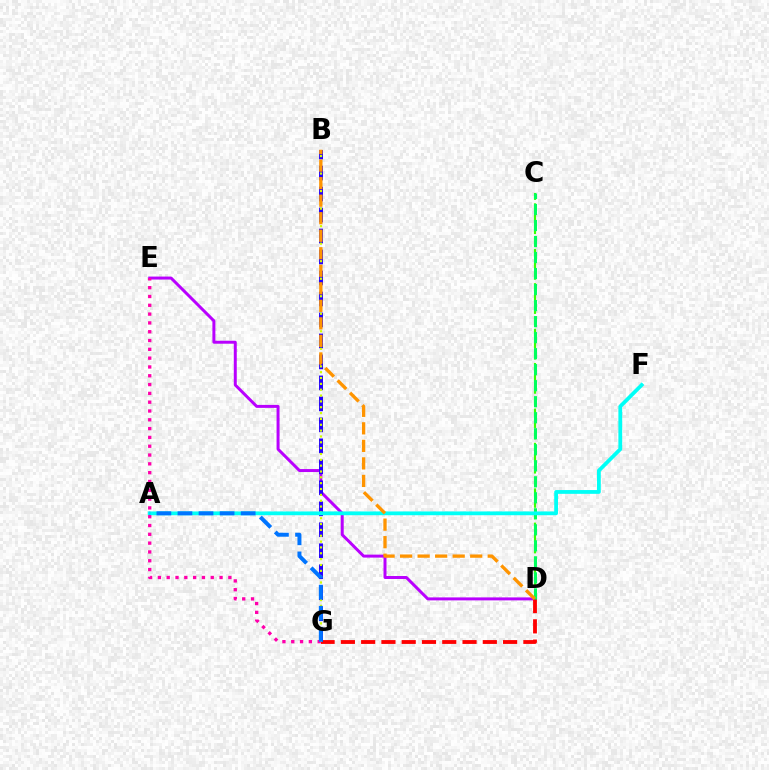{('C', 'D'): [{'color': '#3dff00', 'line_style': 'dashed', 'thickness': 1.55}, {'color': '#00ff5c', 'line_style': 'dashed', 'thickness': 2.18}], ('D', 'E'): [{'color': '#b900ff', 'line_style': 'solid', 'thickness': 2.14}], ('D', 'G'): [{'color': '#ff0000', 'line_style': 'dashed', 'thickness': 2.75}], ('B', 'G'): [{'color': '#2500ff', 'line_style': 'dashed', 'thickness': 2.85}, {'color': '#d1ff00', 'line_style': 'dotted', 'thickness': 1.59}], ('A', 'F'): [{'color': '#00fff6', 'line_style': 'solid', 'thickness': 2.72}], ('E', 'G'): [{'color': '#ff00ac', 'line_style': 'dotted', 'thickness': 2.39}], ('B', 'D'): [{'color': '#ff9400', 'line_style': 'dashed', 'thickness': 2.38}], ('A', 'G'): [{'color': '#0074ff', 'line_style': 'dashed', 'thickness': 2.86}]}